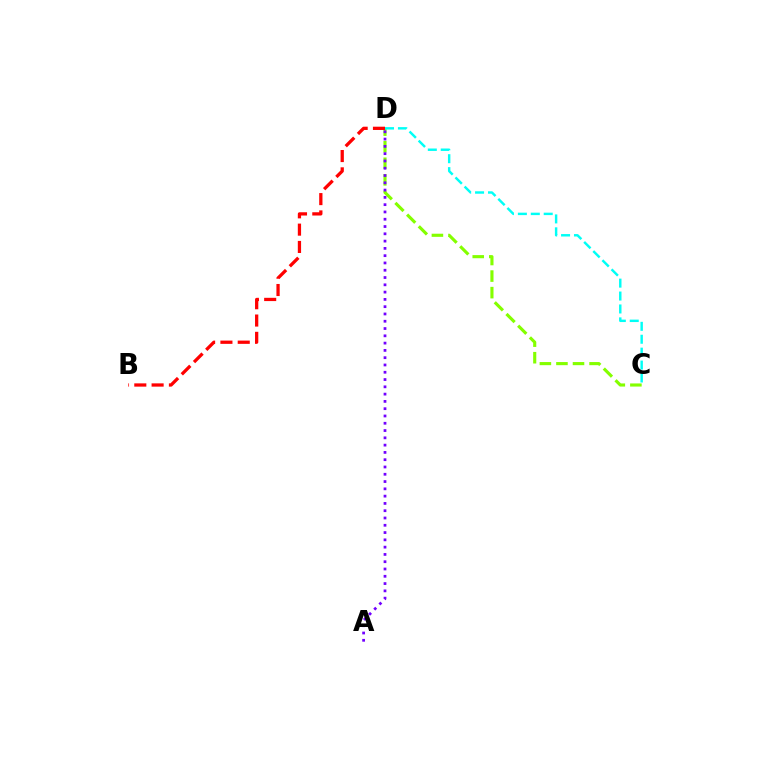{('C', 'D'): [{'color': '#84ff00', 'line_style': 'dashed', 'thickness': 2.25}, {'color': '#00fff6', 'line_style': 'dashed', 'thickness': 1.75}], ('A', 'D'): [{'color': '#7200ff', 'line_style': 'dotted', 'thickness': 1.98}], ('B', 'D'): [{'color': '#ff0000', 'line_style': 'dashed', 'thickness': 2.35}]}